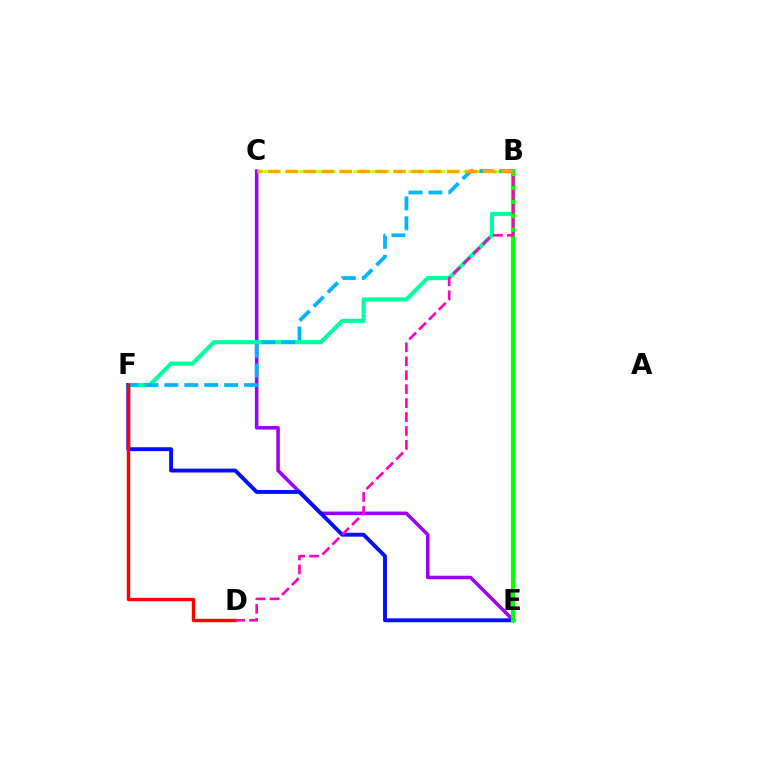{('C', 'E'): [{'color': '#9b00ff', 'line_style': 'solid', 'thickness': 2.55}], ('B', 'F'): [{'color': '#00ff9d', 'line_style': 'solid', 'thickness': 2.94}, {'color': '#00b5ff', 'line_style': 'dashed', 'thickness': 2.71}], ('B', 'C'): [{'color': '#b3ff00', 'line_style': 'dashed', 'thickness': 1.86}, {'color': '#ffa500', 'line_style': 'dashed', 'thickness': 2.44}], ('E', 'F'): [{'color': '#0010ff', 'line_style': 'solid', 'thickness': 2.81}], ('B', 'E'): [{'color': '#08ff00', 'line_style': 'solid', 'thickness': 2.98}], ('D', 'F'): [{'color': '#ff0000', 'line_style': 'solid', 'thickness': 2.45}], ('B', 'D'): [{'color': '#ff00bd', 'line_style': 'dashed', 'thickness': 1.89}]}